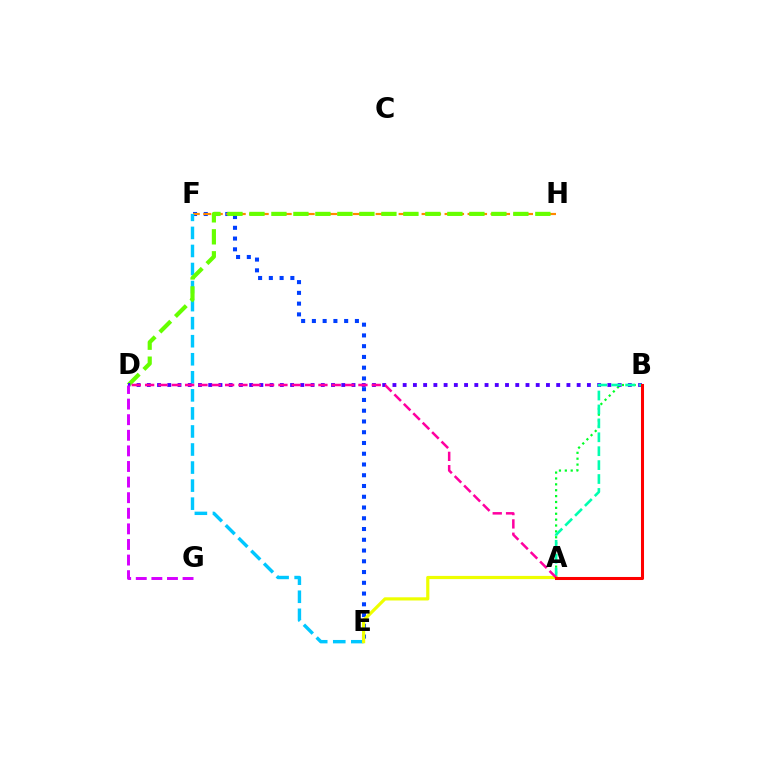{('E', 'F'): [{'color': '#003fff', 'line_style': 'dotted', 'thickness': 2.92}, {'color': '#00c7ff', 'line_style': 'dashed', 'thickness': 2.45}], ('A', 'B'): [{'color': '#00ff27', 'line_style': 'dotted', 'thickness': 1.6}, {'color': '#00ffaf', 'line_style': 'dashed', 'thickness': 1.89}, {'color': '#ff0000', 'line_style': 'solid', 'thickness': 2.19}], ('F', 'H'): [{'color': '#ff8800', 'line_style': 'dashed', 'thickness': 1.56}], ('D', 'H'): [{'color': '#66ff00', 'line_style': 'dashed', 'thickness': 2.99}], ('B', 'D'): [{'color': '#4f00ff', 'line_style': 'dotted', 'thickness': 2.78}], ('A', 'E'): [{'color': '#eeff00', 'line_style': 'solid', 'thickness': 2.29}], ('A', 'D'): [{'color': '#ff00a0', 'line_style': 'dashed', 'thickness': 1.81}], ('D', 'G'): [{'color': '#d600ff', 'line_style': 'dashed', 'thickness': 2.12}]}